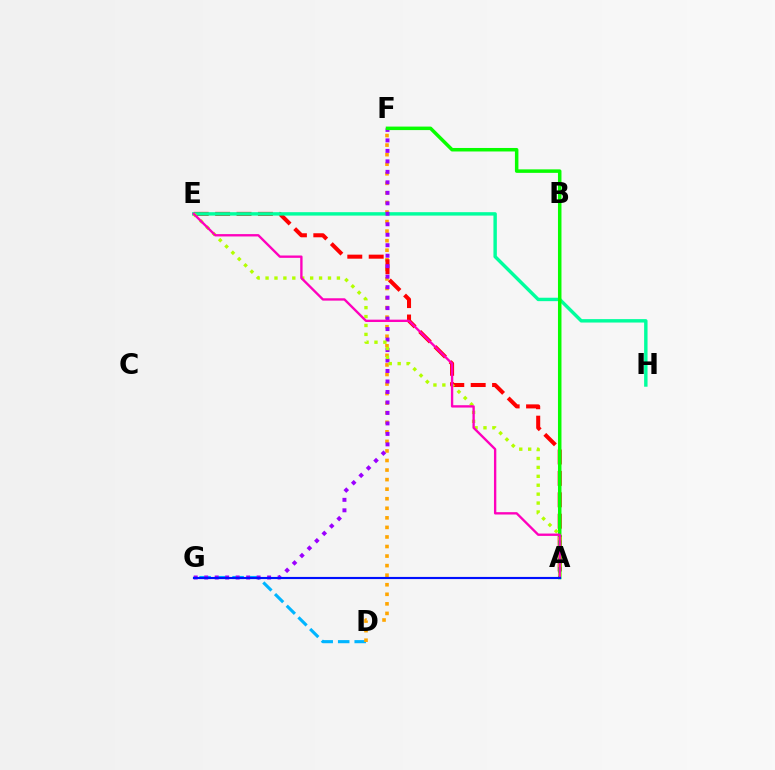{('D', 'G'): [{'color': '#00b5ff', 'line_style': 'dashed', 'thickness': 2.24}], ('D', 'F'): [{'color': '#ffa500', 'line_style': 'dotted', 'thickness': 2.6}], ('A', 'E'): [{'color': '#ff0000', 'line_style': 'dashed', 'thickness': 2.91}, {'color': '#b3ff00', 'line_style': 'dotted', 'thickness': 2.42}, {'color': '#ff00bd', 'line_style': 'solid', 'thickness': 1.69}], ('E', 'H'): [{'color': '#00ff9d', 'line_style': 'solid', 'thickness': 2.46}], ('F', 'G'): [{'color': '#9b00ff', 'line_style': 'dotted', 'thickness': 2.85}], ('A', 'F'): [{'color': '#08ff00', 'line_style': 'solid', 'thickness': 2.52}], ('A', 'G'): [{'color': '#0010ff', 'line_style': 'solid', 'thickness': 1.55}]}